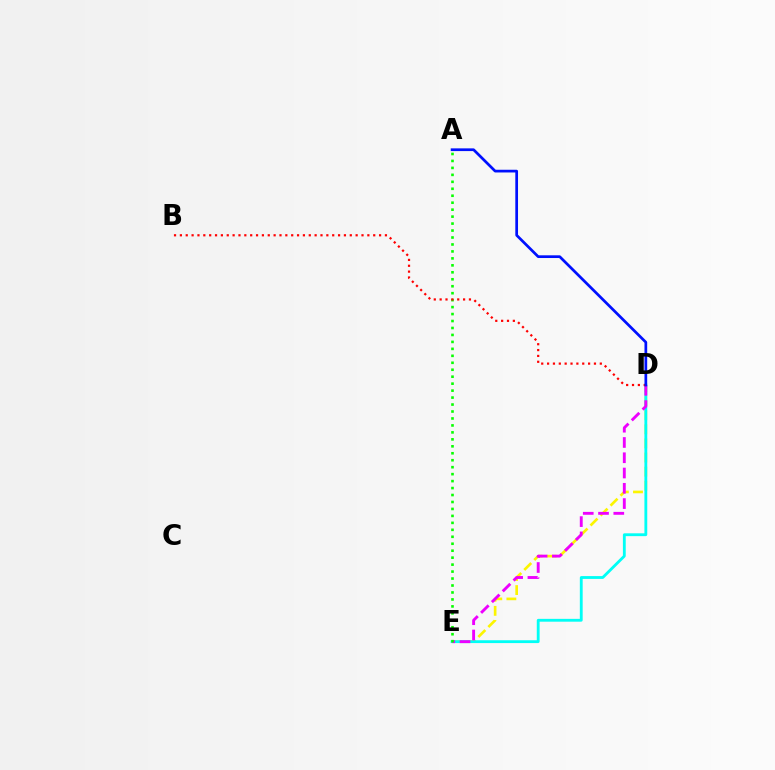{('D', 'E'): [{'color': '#fcf500', 'line_style': 'dashed', 'thickness': 1.92}, {'color': '#00fff6', 'line_style': 'solid', 'thickness': 2.03}, {'color': '#ee00ff', 'line_style': 'dashed', 'thickness': 2.08}], ('A', 'E'): [{'color': '#08ff00', 'line_style': 'dotted', 'thickness': 1.89}], ('B', 'D'): [{'color': '#ff0000', 'line_style': 'dotted', 'thickness': 1.59}], ('A', 'D'): [{'color': '#0010ff', 'line_style': 'solid', 'thickness': 1.96}]}